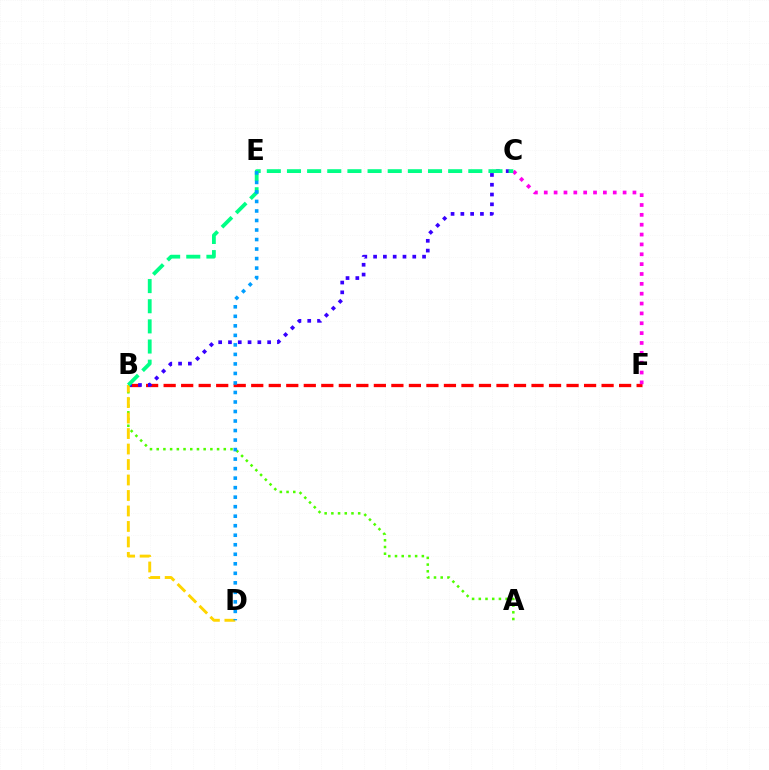{('B', 'F'): [{'color': '#ff0000', 'line_style': 'dashed', 'thickness': 2.38}], ('A', 'B'): [{'color': '#4fff00', 'line_style': 'dotted', 'thickness': 1.82}], ('B', 'C'): [{'color': '#3700ff', 'line_style': 'dotted', 'thickness': 2.66}, {'color': '#00ff86', 'line_style': 'dashed', 'thickness': 2.74}], ('B', 'D'): [{'color': '#ffd500', 'line_style': 'dashed', 'thickness': 2.1}], ('C', 'F'): [{'color': '#ff00ed', 'line_style': 'dotted', 'thickness': 2.68}], ('D', 'E'): [{'color': '#009eff', 'line_style': 'dotted', 'thickness': 2.59}]}